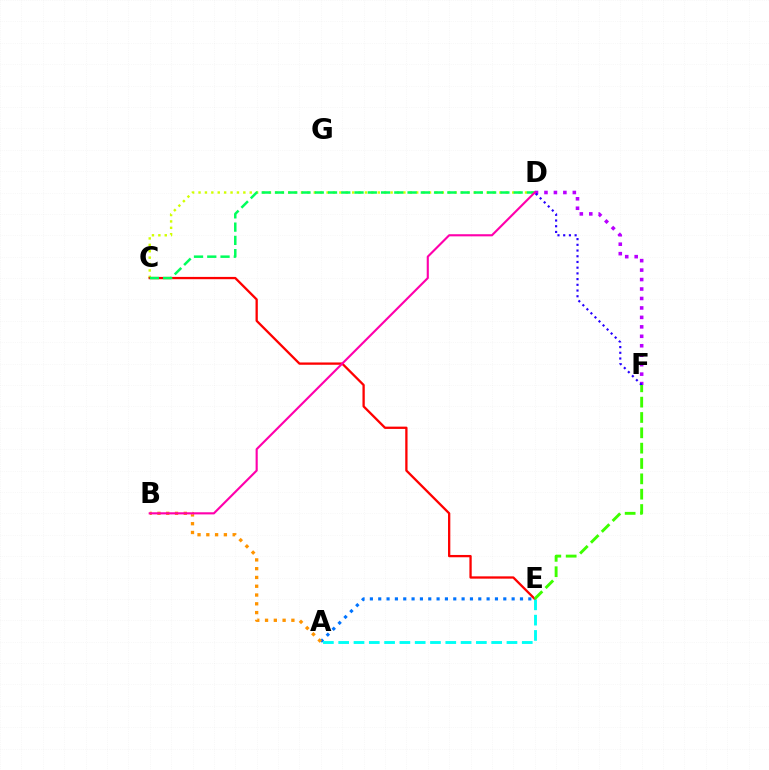{('A', 'E'): [{'color': '#0074ff', 'line_style': 'dotted', 'thickness': 2.27}, {'color': '#00fff6', 'line_style': 'dashed', 'thickness': 2.08}], ('C', 'D'): [{'color': '#d1ff00', 'line_style': 'dotted', 'thickness': 1.74}, {'color': '#00ff5c', 'line_style': 'dashed', 'thickness': 1.8}], ('C', 'E'): [{'color': '#ff0000', 'line_style': 'solid', 'thickness': 1.65}], ('A', 'B'): [{'color': '#ff9400', 'line_style': 'dotted', 'thickness': 2.39}], ('D', 'F'): [{'color': '#b900ff', 'line_style': 'dotted', 'thickness': 2.57}, {'color': '#2500ff', 'line_style': 'dotted', 'thickness': 1.55}], ('E', 'F'): [{'color': '#3dff00', 'line_style': 'dashed', 'thickness': 2.08}], ('B', 'D'): [{'color': '#ff00ac', 'line_style': 'solid', 'thickness': 1.53}]}